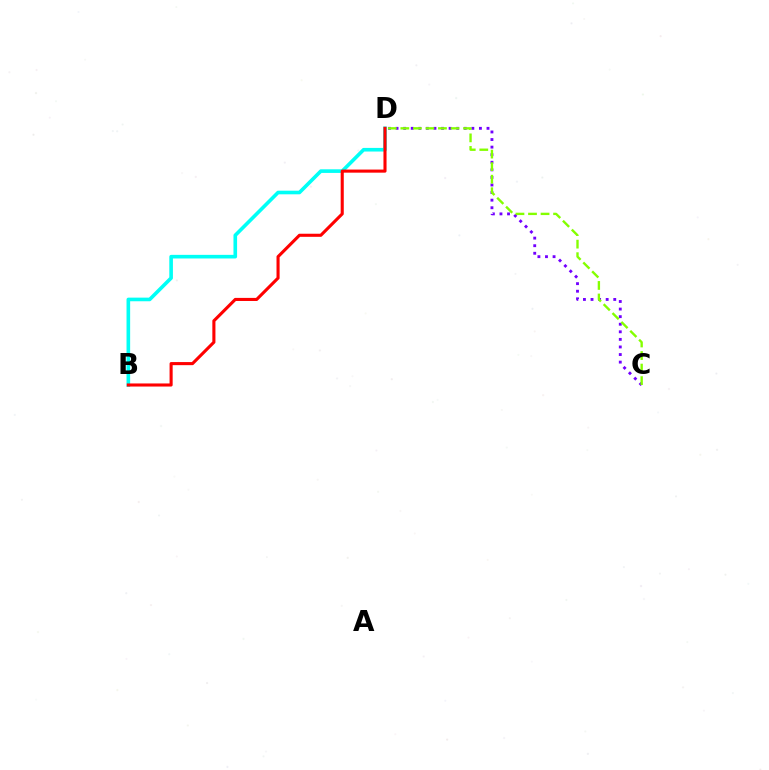{('B', 'D'): [{'color': '#00fff6', 'line_style': 'solid', 'thickness': 2.61}, {'color': '#ff0000', 'line_style': 'solid', 'thickness': 2.22}], ('C', 'D'): [{'color': '#7200ff', 'line_style': 'dotted', 'thickness': 2.06}, {'color': '#84ff00', 'line_style': 'dashed', 'thickness': 1.7}]}